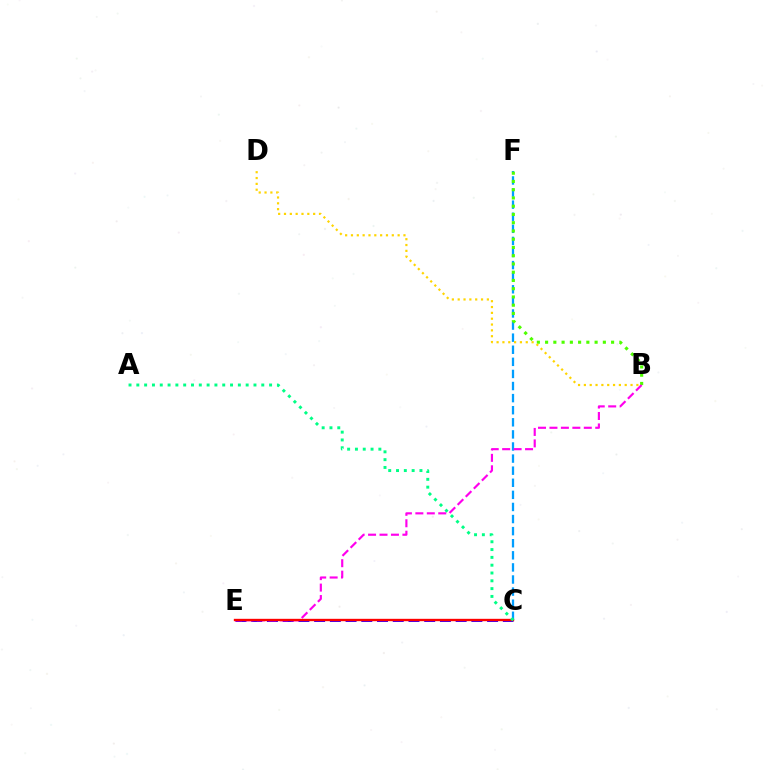{('C', 'F'): [{'color': '#009eff', 'line_style': 'dashed', 'thickness': 1.64}], ('C', 'E'): [{'color': '#3700ff', 'line_style': 'dashed', 'thickness': 2.14}, {'color': '#ff0000', 'line_style': 'solid', 'thickness': 1.7}], ('B', 'F'): [{'color': '#4fff00', 'line_style': 'dotted', 'thickness': 2.24}], ('B', 'E'): [{'color': '#ff00ed', 'line_style': 'dashed', 'thickness': 1.56}], ('B', 'D'): [{'color': '#ffd500', 'line_style': 'dotted', 'thickness': 1.58}], ('A', 'C'): [{'color': '#00ff86', 'line_style': 'dotted', 'thickness': 2.12}]}